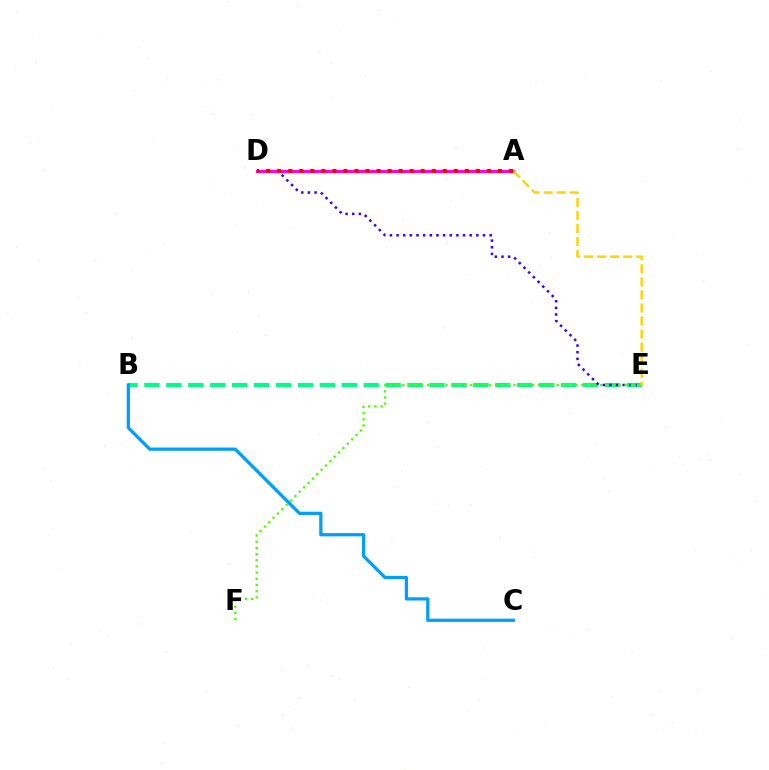{('B', 'E'): [{'color': '#00ff86', 'line_style': 'dashed', 'thickness': 2.98}], ('D', 'E'): [{'color': '#3700ff', 'line_style': 'dotted', 'thickness': 1.81}], ('B', 'C'): [{'color': '#009eff', 'line_style': 'solid', 'thickness': 2.33}], ('A', 'D'): [{'color': '#ff00ed', 'line_style': 'solid', 'thickness': 2.19}, {'color': '#ff0000', 'line_style': 'dotted', 'thickness': 3.0}], ('E', 'F'): [{'color': '#4fff00', 'line_style': 'dotted', 'thickness': 1.68}], ('A', 'E'): [{'color': '#ffd500', 'line_style': 'dashed', 'thickness': 1.77}]}